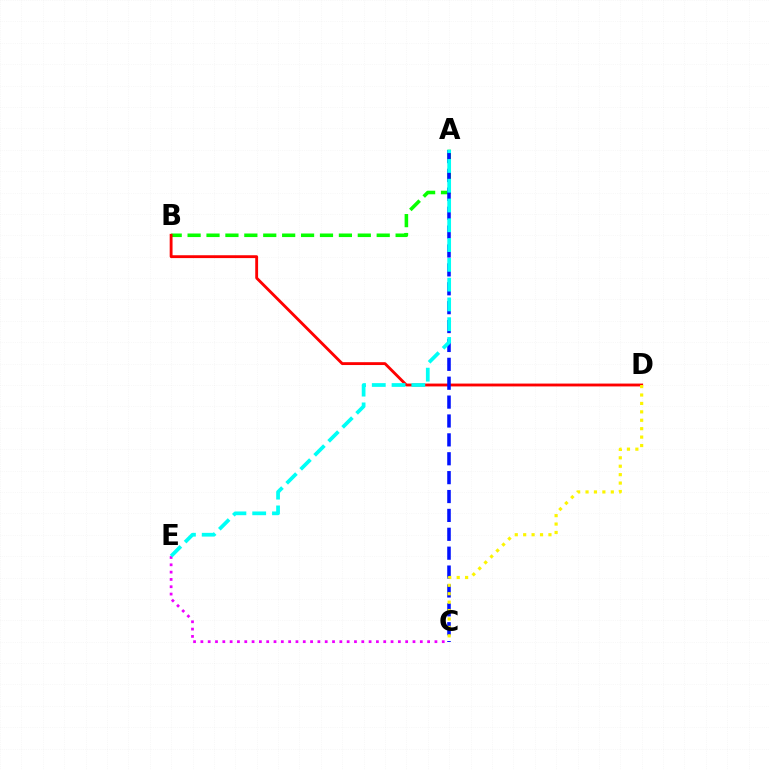{('A', 'B'): [{'color': '#08ff00', 'line_style': 'dashed', 'thickness': 2.57}], ('C', 'E'): [{'color': '#ee00ff', 'line_style': 'dotted', 'thickness': 1.99}], ('B', 'D'): [{'color': '#ff0000', 'line_style': 'solid', 'thickness': 2.05}], ('A', 'C'): [{'color': '#0010ff', 'line_style': 'dashed', 'thickness': 2.57}], ('C', 'D'): [{'color': '#fcf500', 'line_style': 'dotted', 'thickness': 2.29}], ('A', 'E'): [{'color': '#00fff6', 'line_style': 'dashed', 'thickness': 2.69}]}